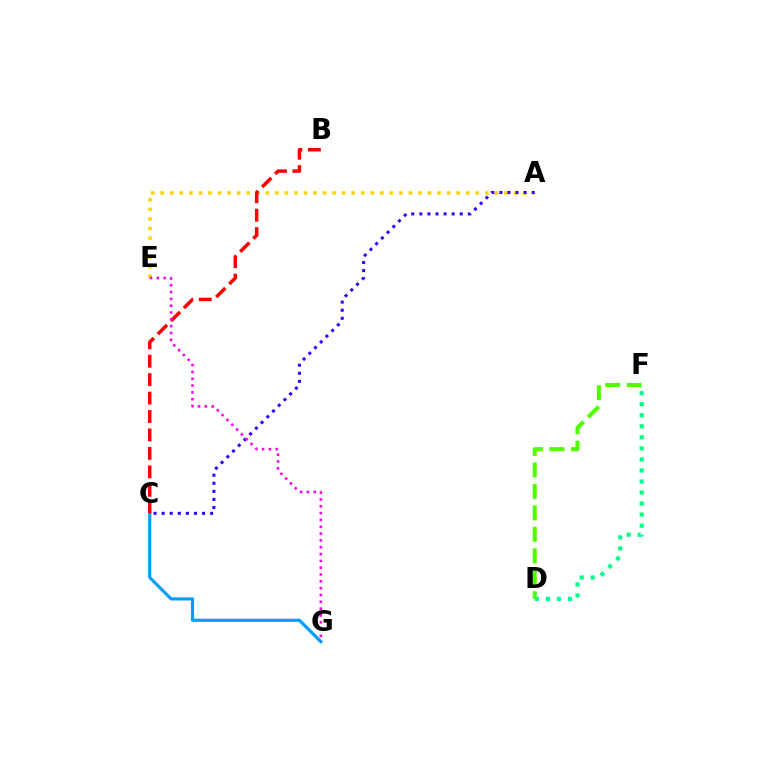{('D', 'F'): [{'color': '#00ff86', 'line_style': 'dotted', 'thickness': 3.0}, {'color': '#4fff00', 'line_style': 'dashed', 'thickness': 2.92}], ('A', 'E'): [{'color': '#ffd500', 'line_style': 'dotted', 'thickness': 2.59}], ('C', 'G'): [{'color': '#009eff', 'line_style': 'solid', 'thickness': 2.27}], ('A', 'C'): [{'color': '#3700ff', 'line_style': 'dotted', 'thickness': 2.2}], ('B', 'C'): [{'color': '#ff0000', 'line_style': 'dashed', 'thickness': 2.51}], ('E', 'G'): [{'color': '#ff00ed', 'line_style': 'dotted', 'thickness': 1.85}]}